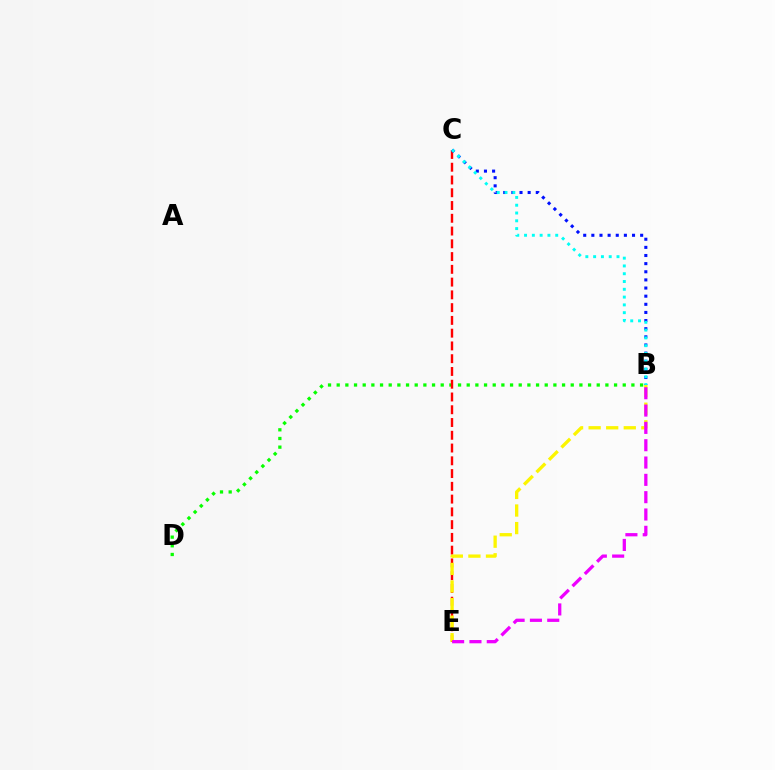{('B', 'D'): [{'color': '#08ff00', 'line_style': 'dotted', 'thickness': 2.36}], ('C', 'E'): [{'color': '#ff0000', 'line_style': 'dashed', 'thickness': 1.73}], ('B', 'C'): [{'color': '#0010ff', 'line_style': 'dotted', 'thickness': 2.21}, {'color': '#00fff6', 'line_style': 'dotted', 'thickness': 2.12}], ('B', 'E'): [{'color': '#fcf500', 'line_style': 'dashed', 'thickness': 2.39}, {'color': '#ee00ff', 'line_style': 'dashed', 'thickness': 2.35}]}